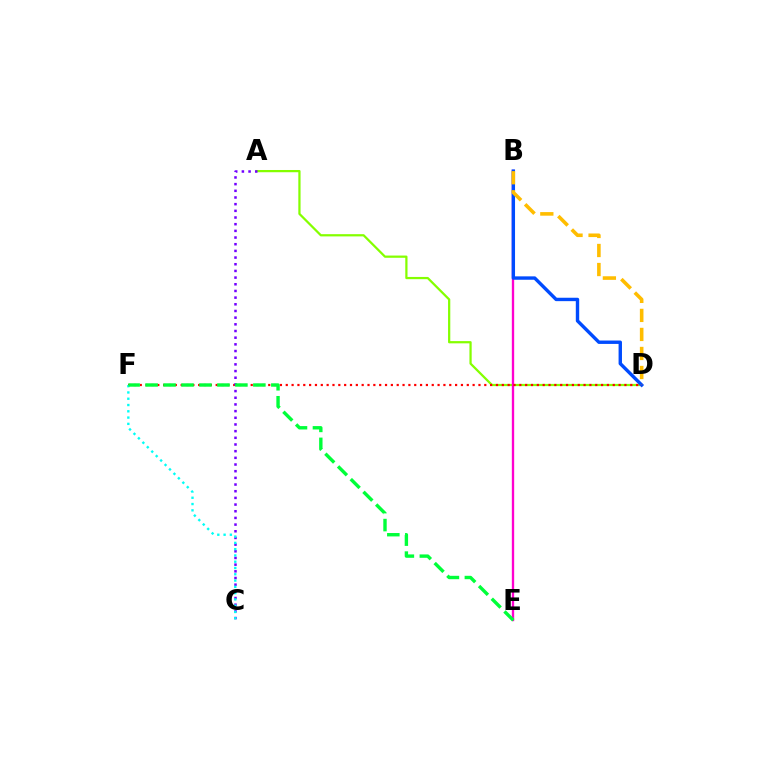{('A', 'D'): [{'color': '#84ff00', 'line_style': 'solid', 'thickness': 1.61}], ('B', 'E'): [{'color': '#ff00cf', 'line_style': 'solid', 'thickness': 1.68}], ('B', 'D'): [{'color': '#004bff', 'line_style': 'solid', 'thickness': 2.45}, {'color': '#ffbd00', 'line_style': 'dashed', 'thickness': 2.59}], ('D', 'F'): [{'color': '#ff0000', 'line_style': 'dotted', 'thickness': 1.59}], ('A', 'C'): [{'color': '#7200ff', 'line_style': 'dotted', 'thickness': 1.81}], ('C', 'F'): [{'color': '#00fff6', 'line_style': 'dotted', 'thickness': 1.71}], ('E', 'F'): [{'color': '#00ff39', 'line_style': 'dashed', 'thickness': 2.44}]}